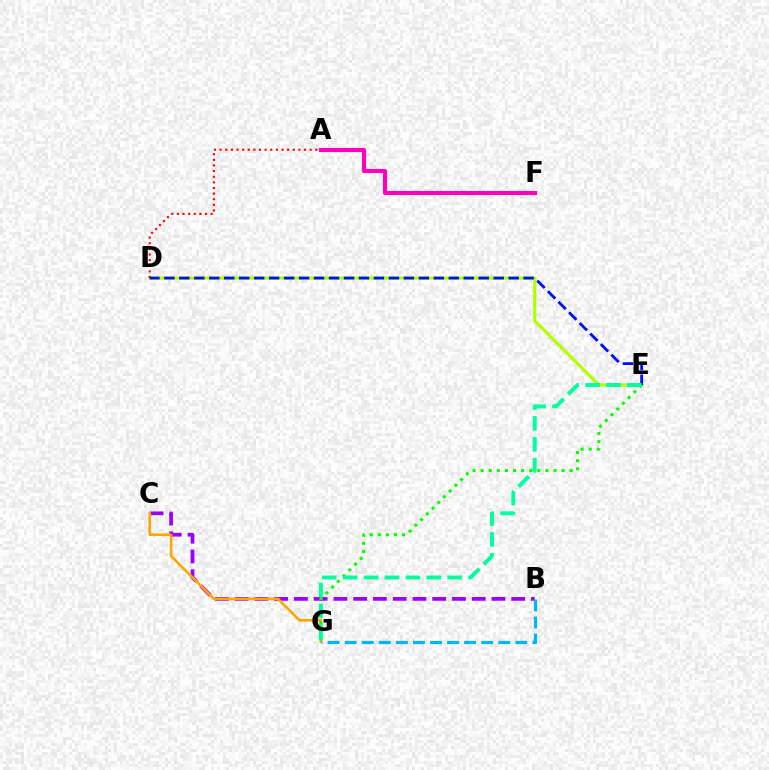{('D', 'E'): [{'color': '#b3ff00', 'line_style': 'solid', 'thickness': 2.28}, {'color': '#0010ff', 'line_style': 'dashed', 'thickness': 2.03}], ('B', 'C'): [{'color': '#9b00ff', 'line_style': 'dashed', 'thickness': 2.68}], ('C', 'G'): [{'color': '#ffa500', 'line_style': 'solid', 'thickness': 1.89}], ('A', 'F'): [{'color': '#ff00bd', 'line_style': 'solid', 'thickness': 2.96}], ('E', 'G'): [{'color': '#08ff00', 'line_style': 'dotted', 'thickness': 2.2}, {'color': '#00ff9d', 'line_style': 'dashed', 'thickness': 2.84}], ('A', 'D'): [{'color': '#ff0000', 'line_style': 'dotted', 'thickness': 1.53}], ('B', 'G'): [{'color': '#00b5ff', 'line_style': 'dashed', 'thickness': 2.32}]}